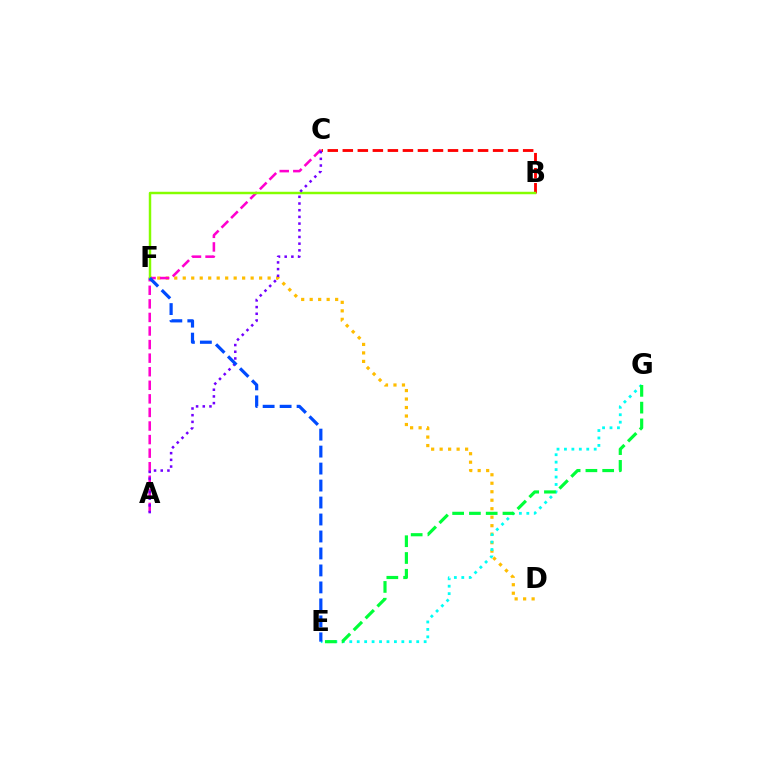{('D', 'F'): [{'color': '#ffbd00', 'line_style': 'dotted', 'thickness': 2.31}], ('A', 'C'): [{'color': '#ff00cf', 'line_style': 'dashed', 'thickness': 1.84}, {'color': '#7200ff', 'line_style': 'dotted', 'thickness': 1.82}], ('B', 'C'): [{'color': '#ff0000', 'line_style': 'dashed', 'thickness': 2.04}], ('B', 'F'): [{'color': '#84ff00', 'line_style': 'solid', 'thickness': 1.78}], ('E', 'G'): [{'color': '#00fff6', 'line_style': 'dotted', 'thickness': 2.02}, {'color': '#00ff39', 'line_style': 'dashed', 'thickness': 2.28}], ('E', 'F'): [{'color': '#004bff', 'line_style': 'dashed', 'thickness': 2.31}]}